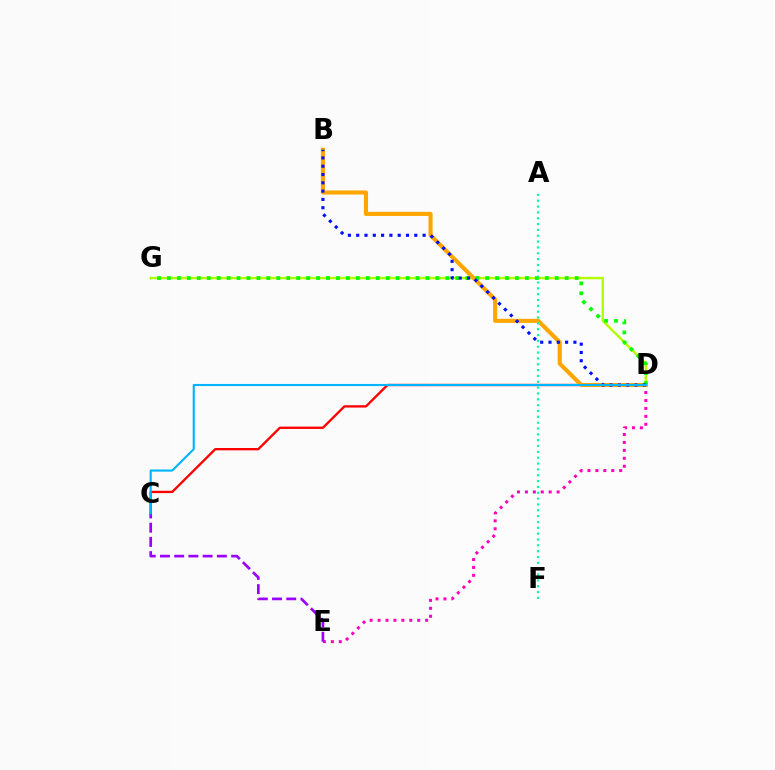{('D', 'G'): [{'color': '#b3ff00', 'line_style': 'solid', 'thickness': 1.76}, {'color': '#08ff00', 'line_style': 'dotted', 'thickness': 2.7}], ('D', 'E'): [{'color': '#ff00bd', 'line_style': 'dotted', 'thickness': 2.16}], ('C', 'D'): [{'color': '#ff0000', 'line_style': 'solid', 'thickness': 1.68}, {'color': '#00b5ff', 'line_style': 'solid', 'thickness': 1.53}], ('B', 'D'): [{'color': '#ffa500', 'line_style': 'solid', 'thickness': 2.95}, {'color': '#0010ff', 'line_style': 'dotted', 'thickness': 2.25}], ('A', 'F'): [{'color': '#00ff9d', 'line_style': 'dotted', 'thickness': 1.59}], ('C', 'E'): [{'color': '#9b00ff', 'line_style': 'dashed', 'thickness': 1.93}]}